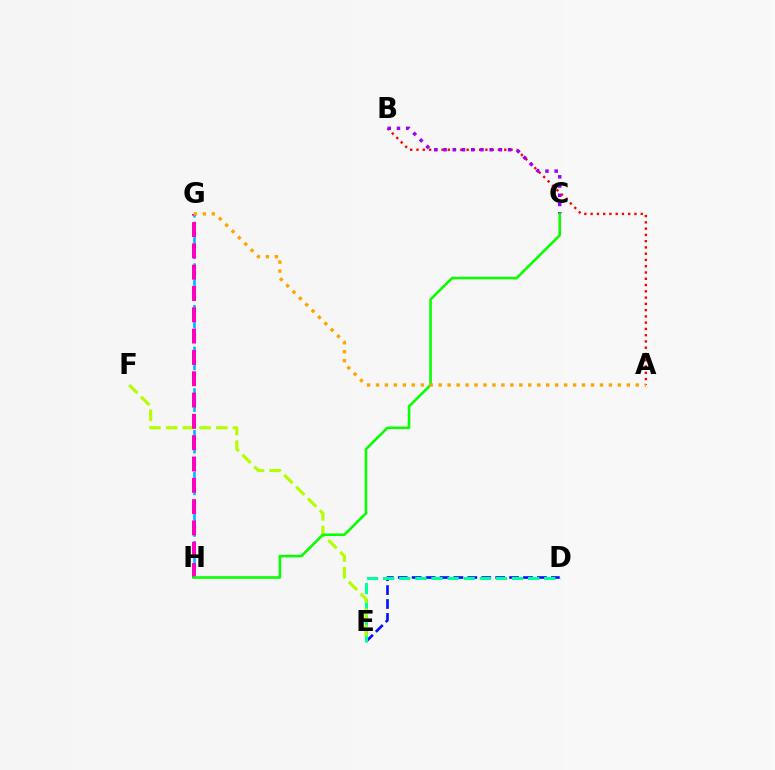{('A', 'B'): [{'color': '#ff0000', 'line_style': 'dotted', 'thickness': 1.7}], ('D', 'E'): [{'color': '#0010ff', 'line_style': 'dashed', 'thickness': 1.89}, {'color': '#00ff9d', 'line_style': 'dashed', 'thickness': 2.19}], ('E', 'F'): [{'color': '#b3ff00', 'line_style': 'dashed', 'thickness': 2.27}], ('B', 'C'): [{'color': '#9b00ff', 'line_style': 'dotted', 'thickness': 2.51}], ('G', 'H'): [{'color': '#00b5ff', 'line_style': 'dashed', 'thickness': 1.89}, {'color': '#ff00bd', 'line_style': 'dashed', 'thickness': 2.9}], ('C', 'H'): [{'color': '#08ff00', 'line_style': 'solid', 'thickness': 1.87}], ('A', 'G'): [{'color': '#ffa500', 'line_style': 'dotted', 'thickness': 2.43}]}